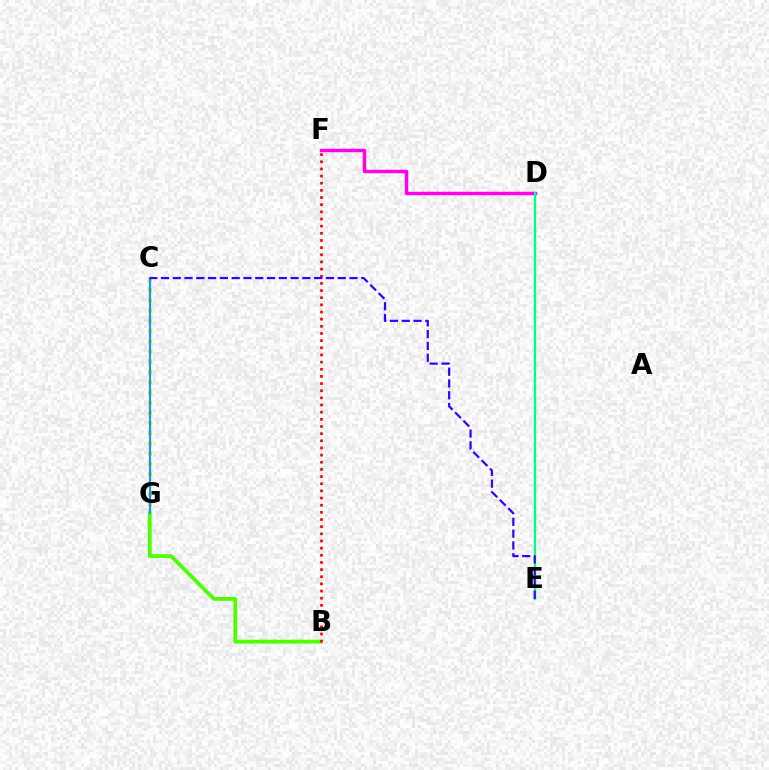{('C', 'G'): [{'color': '#ffd500', 'line_style': 'dotted', 'thickness': 2.78}, {'color': '#009eff', 'line_style': 'solid', 'thickness': 1.53}], ('B', 'G'): [{'color': '#4fff00', 'line_style': 'solid', 'thickness': 2.74}], ('D', 'F'): [{'color': '#ff00ed', 'line_style': 'solid', 'thickness': 2.49}], ('D', 'E'): [{'color': '#00ff86', 'line_style': 'solid', 'thickness': 1.67}], ('B', 'F'): [{'color': '#ff0000', 'line_style': 'dotted', 'thickness': 1.94}], ('C', 'E'): [{'color': '#3700ff', 'line_style': 'dashed', 'thickness': 1.6}]}